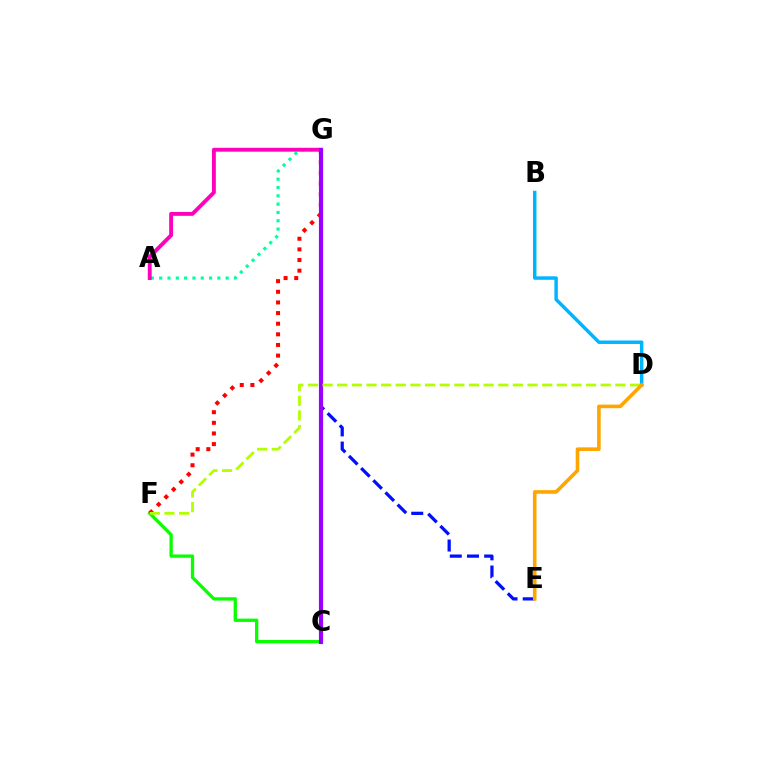{('B', 'D'): [{'color': '#00b5ff', 'line_style': 'solid', 'thickness': 2.49}], ('E', 'G'): [{'color': '#0010ff', 'line_style': 'dashed', 'thickness': 2.34}], ('A', 'G'): [{'color': '#00ff9d', 'line_style': 'dotted', 'thickness': 2.26}, {'color': '#ff00bd', 'line_style': 'solid', 'thickness': 2.79}], ('C', 'F'): [{'color': '#08ff00', 'line_style': 'solid', 'thickness': 2.38}], ('F', 'G'): [{'color': '#ff0000', 'line_style': 'dotted', 'thickness': 2.89}], ('C', 'G'): [{'color': '#9b00ff', 'line_style': 'solid', 'thickness': 2.99}], ('D', 'F'): [{'color': '#b3ff00', 'line_style': 'dashed', 'thickness': 1.99}], ('D', 'E'): [{'color': '#ffa500', 'line_style': 'solid', 'thickness': 2.59}]}